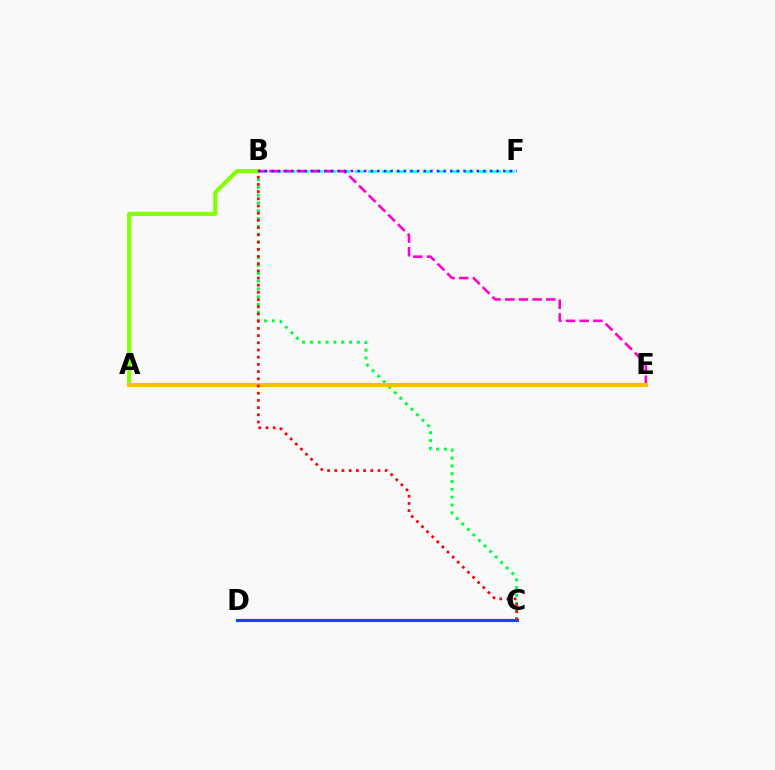{('B', 'C'): [{'color': '#00ff39', 'line_style': 'dotted', 'thickness': 2.12}, {'color': '#ff0000', 'line_style': 'dotted', 'thickness': 1.96}], ('B', 'F'): [{'color': '#00fff6', 'line_style': 'dashed', 'thickness': 1.86}, {'color': '#7200ff', 'line_style': 'dotted', 'thickness': 1.8}], ('A', 'B'): [{'color': '#84ff00', 'line_style': 'solid', 'thickness': 2.98}], ('C', 'D'): [{'color': '#004bff', 'line_style': 'solid', 'thickness': 2.25}], ('B', 'E'): [{'color': '#ff00cf', 'line_style': 'dashed', 'thickness': 1.86}], ('A', 'E'): [{'color': '#ffbd00', 'line_style': 'solid', 'thickness': 2.93}]}